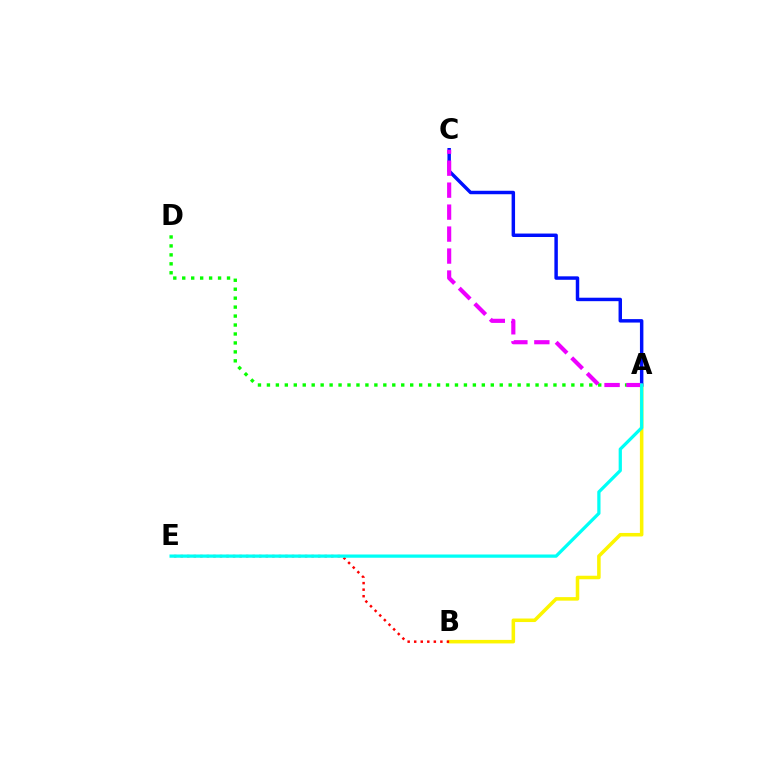{('A', 'B'): [{'color': '#fcf500', 'line_style': 'solid', 'thickness': 2.54}], ('A', 'C'): [{'color': '#0010ff', 'line_style': 'solid', 'thickness': 2.49}, {'color': '#ee00ff', 'line_style': 'dashed', 'thickness': 2.98}], ('B', 'E'): [{'color': '#ff0000', 'line_style': 'dotted', 'thickness': 1.78}], ('A', 'D'): [{'color': '#08ff00', 'line_style': 'dotted', 'thickness': 2.43}], ('A', 'E'): [{'color': '#00fff6', 'line_style': 'solid', 'thickness': 2.34}]}